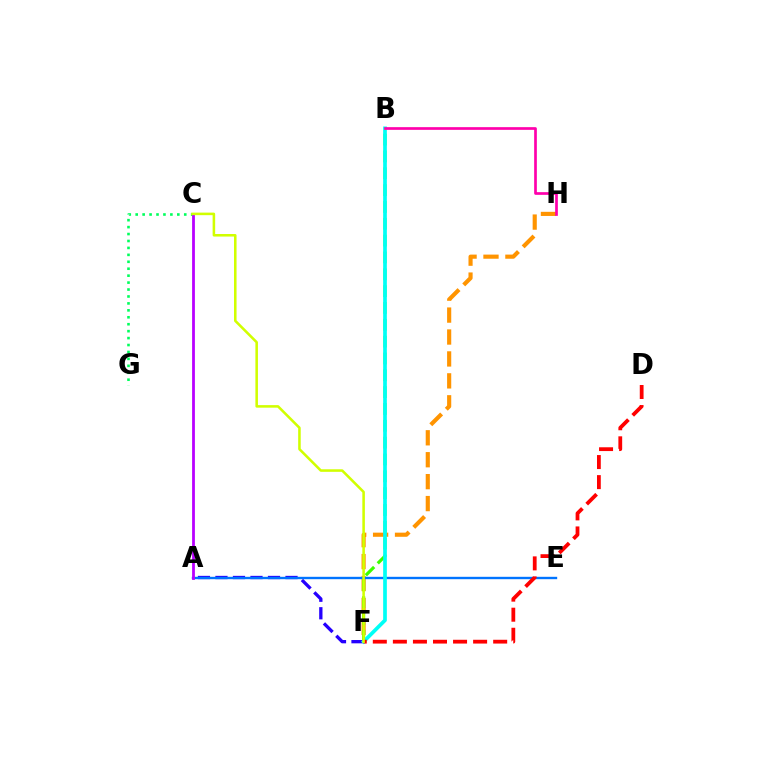{('F', 'H'): [{'color': '#ff9400', 'line_style': 'dashed', 'thickness': 2.98}], ('C', 'G'): [{'color': '#00ff5c', 'line_style': 'dotted', 'thickness': 1.88}], ('B', 'F'): [{'color': '#3dff00', 'line_style': 'dashed', 'thickness': 2.29}, {'color': '#00fff6', 'line_style': 'solid', 'thickness': 2.66}], ('A', 'F'): [{'color': '#2500ff', 'line_style': 'dashed', 'thickness': 2.38}], ('A', 'E'): [{'color': '#0074ff', 'line_style': 'solid', 'thickness': 1.71}], ('A', 'C'): [{'color': '#b900ff', 'line_style': 'solid', 'thickness': 2.01}], ('B', 'H'): [{'color': '#ff00ac', 'line_style': 'solid', 'thickness': 1.94}], ('D', 'F'): [{'color': '#ff0000', 'line_style': 'dashed', 'thickness': 2.73}], ('C', 'F'): [{'color': '#d1ff00', 'line_style': 'solid', 'thickness': 1.84}]}